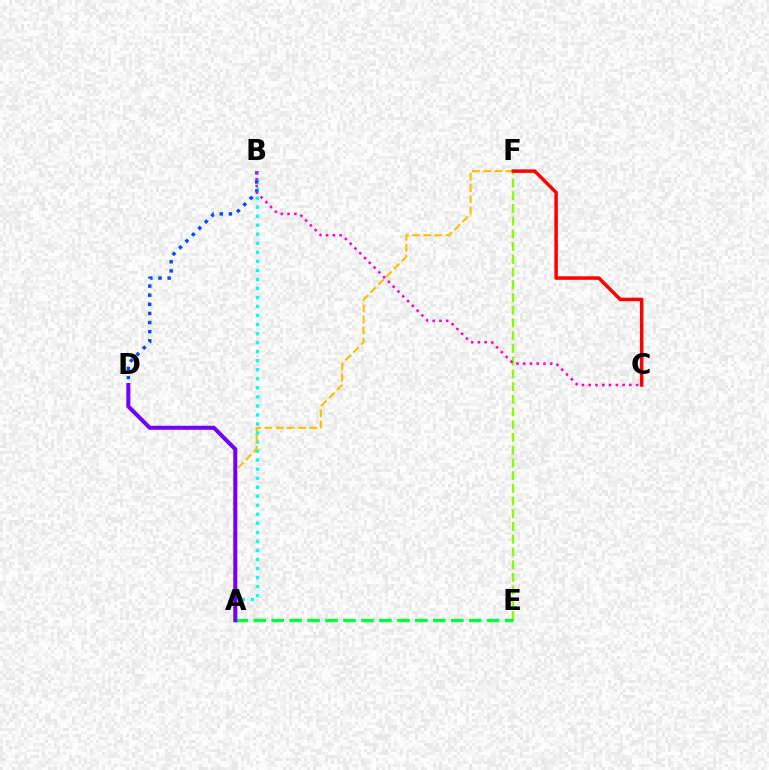{('A', 'B'): [{'color': '#00fff6', 'line_style': 'dotted', 'thickness': 2.45}], ('B', 'D'): [{'color': '#004bff', 'line_style': 'dotted', 'thickness': 2.48}], ('E', 'F'): [{'color': '#84ff00', 'line_style': 'dashed', 'thickness': 1.73}], ('A', 'F'): [{'color': '#ffbd00', 'line_style': 'dashed', 'thickness': 1.52}], ('A', 'E'): [{'color': '#00ff39', 'line_style': 'dashed', 'thickness': 2.44}], ('A', 'D'): [{'color': '#7200ff', 'line_style': 'solid', 'thickness': 2.89}], ('C', 'F'): [{'color': '#ff0000', 'line_style': 'solid', 'thickness': 2.52}], ('B', 'C'): [{'color': '#ff00cf', 'line_style': 'dotted', 'thickness': 1.84}]}